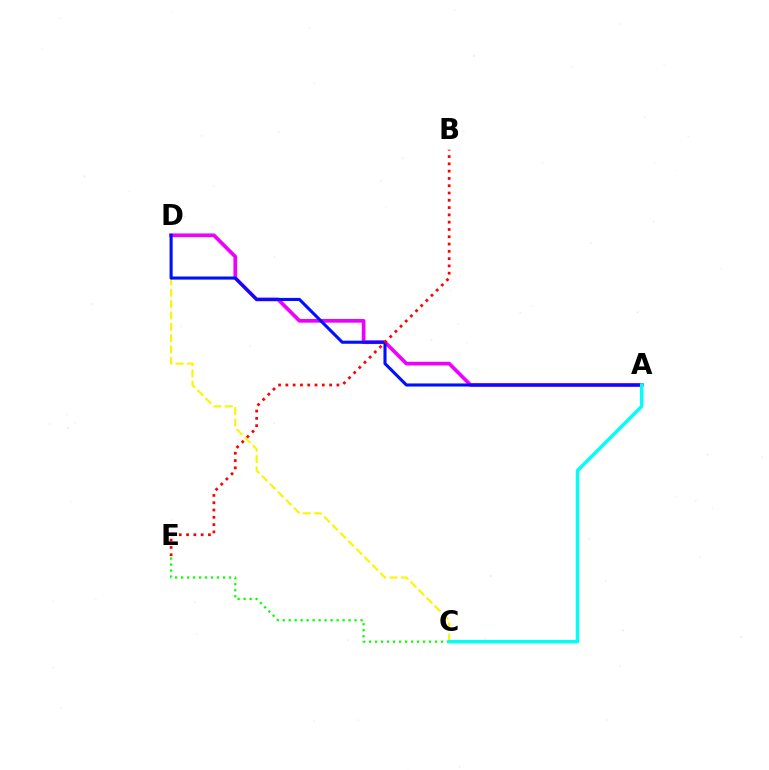{('C', 'D'): [{'color': '#fcf500', 'line_style': 'dashed', 'thickness': 1.54}], ('C', 'E'): [{'color': '#08ff00', 'line_style': 'dotted', 'thickness': 1.63}], ('A', 'D'): [{'color': '#ee00ff', 'line_style': 'solid', 'thickness': 2.65}, {'color': '#0010ff', 'line_style': 'solid', 'thickness': 2.23}], ('A', 'C'): [{'color': '#00fff6', 'line_style': 'solid', 'thickness': 2.46}], ('B', 'E'): [{'color': '#ff0000', 'line_style': 'dotted', 'thickness': 1.98}]}